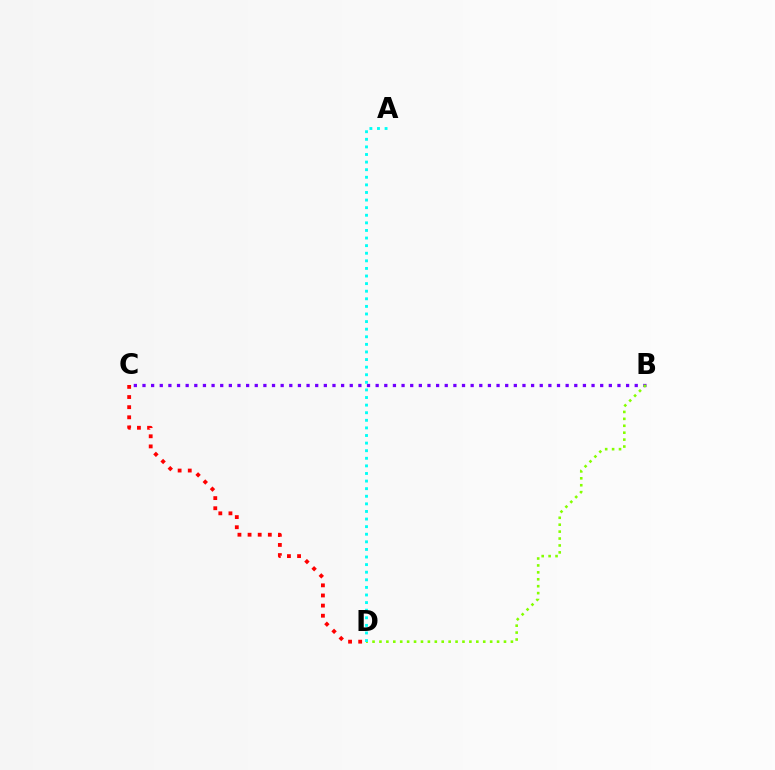{('B', 'C'): [{'color': '#7200ff', 'line_style': 'dotted', 'thickness': 2.35}], ('B', 'D'): [{'color': '#84ff00', 'line_style': 'dotted', 'thickness': 1.88}], ('A', 'D'): [{'color': '#00fff6', 'line_style': 'dotted', 'thickness': 2.06}], ('C', 'D'): [{'color': '#ff0000', 'line_style': 'dotted', 'thickness': 2.75}]}